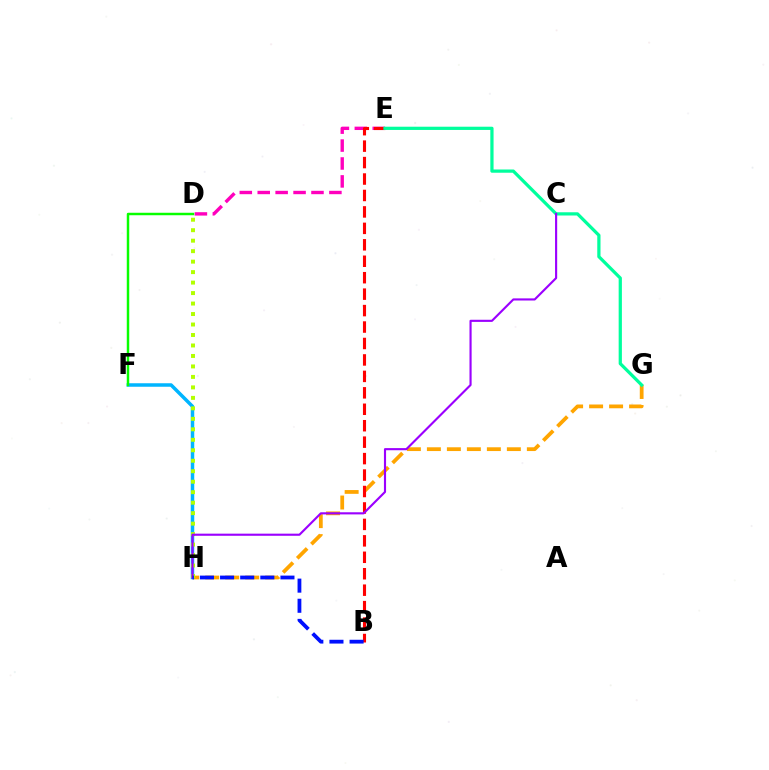{('D', 'E'): [{'color': '#ff00bd', 'line_style': 'dashed', 'thickness': 2.43}], ('G', 'H'): [{'color': '#ffa500', 'line_style': 'dashed', 'thickness': 2.72}], ('F', 'H'): [{'color': '#00b5ff', 'line_style': 'solid', 'thickness': 2.52}], ('D', 'F'): [{'color': '#08ff00', 'line_style': 'solid', 'thickness': 1.78}], ('B', 'E'): [{'color': '#ff0000', 'line_style': 'dashed', 'thickness': 2.23}], ('D', 'H'): [{'color': '#b3ff00', 'line_style': 'dotted', 'thickness': 2.85}], ('E', 'G'): [{'color': '#00ff9d', 'line_style': 'solid', 'thickness': 2.33}], ('C', 'H'): [{'color': '#9b00ff', 'line_style': 'solid', 'thickness': 1.54}], ('B', 'H'): [{'color': '#0010ff', 'line_style': 'dashed', 'thickness': 2.73}]}